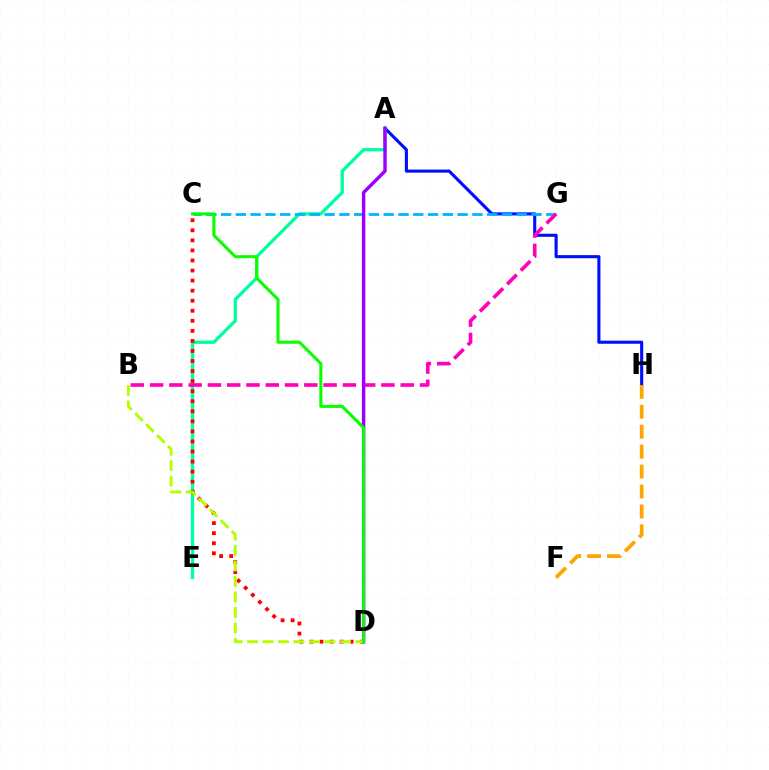{('A', 'H'): [{'color': '#0010ff', 'line_style': 'solid', 'thickness': 2.23}], ('F', 'H'): [{'color': '#ffa500', 'line_style': 'dashed', 'thickness': 2.71}], ('A', 'E'): [{'color': '#00ff9d', 'line_style': 'solid', 'thickness': 2.38}], ('C', 'G'): [{'color': '#00b5ff', 'line_style': 'dashed', 'thickness': 2.01}], ('B', 'G'): [{'color': '#ff00bd', 'line_style': 'dashed', 'thickness': 2.62}], ('A', 'D'): [{'color': '#9b00ff', 'line_style': 'solid', 'thickness': 2.46}], ('C', 'D'): [{'color': '#ff0000', 'line_style': 'dotted', 'thickness': 2.73}, {'color': '#08ff00', 'line_style': 'solid', 'thickness': 2.2}], ('B', 'D'): [{'color': '#b3ff00', 'line_style': 'dashed', 'thickness': 2.1}]}